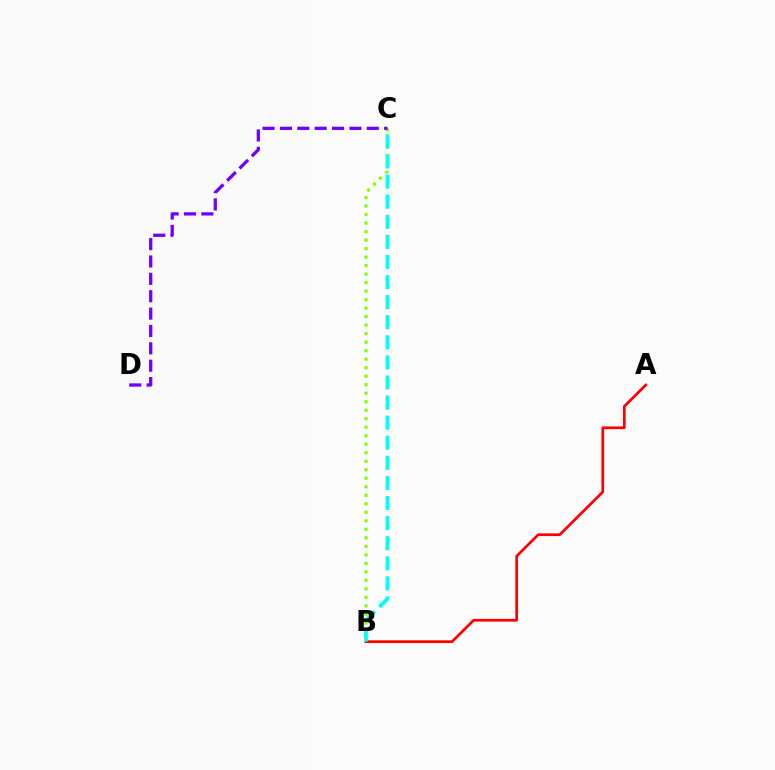{('B', 'C'): [{'color': '#84ff00', 'line_style': 'dotted', 'thickness': 2.31}, {'color': '#00fff6', 'line_style': 'dashed', 'thickness': 2.73}], ('A', 'B'): [{'color': '#ff0000', 'line_style': 'solid', 'thickness': 1.95}], ('C', 'D'): [{'color': '#7200ff', 'line_style': 'dashed', 'thickness': 2.36}]}